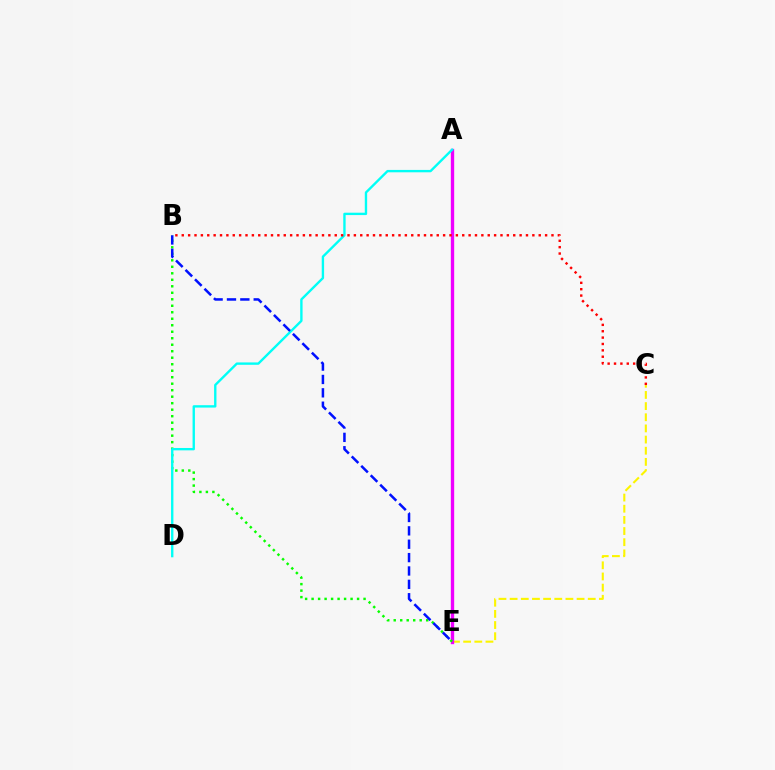{('C', 'E'): [{'color': '#fcf500', 'line_style': 'dashed', 'thickness': 1.52}], ('A', 'E'): [{'color': '#ee00ff', 'line_style': 'solid', 'thickness': 2.42}], ('B', 'E'): [{'color': '#08ff00', 'line_style': 'dotted', 'thickness': 1.76}, {'color': '#0010ff', 'line_style': 'dashed', 'thickness': 1.82}], ('A', 'D'): [{'color': '#00fff6', 'line_style': 'solid', 'thickness': 1.71}], ('B', 'C'): [{'color': '#ff0000', 'line_style': 'dotted', 'thickness': 1.73}]}